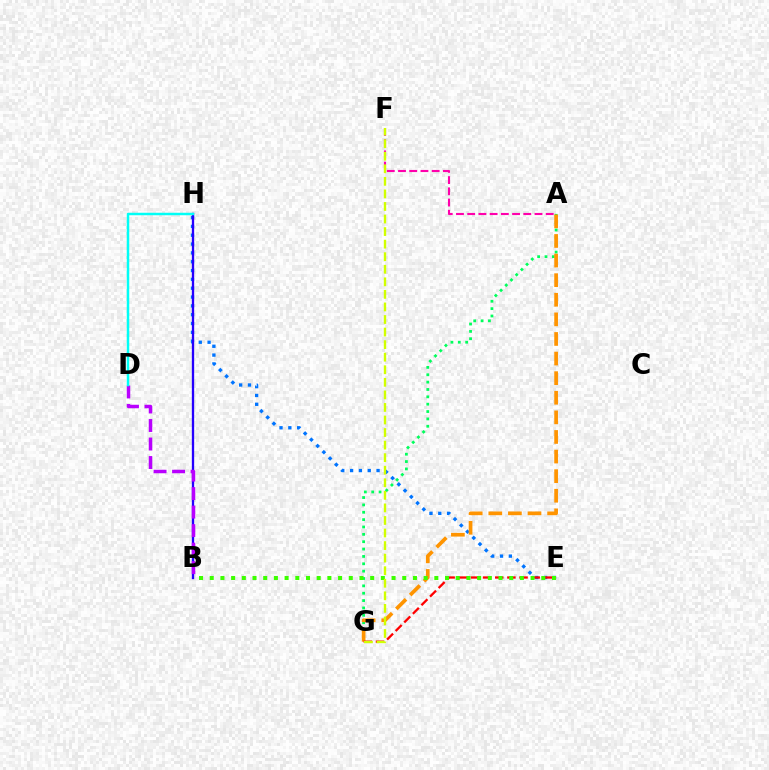{('E', 'H'): [{'color': '#0074ff', 'line_style': 'dotted', 'thickness': 2.4}], ('B', 'H'): [{'color': '#2500ff', 'line_style': 'solid', 'thickness': 1.67}], ('A', 'G'): [{'color': '#00ff5c', 'line_style': 'dotted', 'thickness': 2.0}, {'color': '#ff9400', 'line_style': 'dashed', 'thickness': 2.66}], ('B', 'D'): [{'color': '#b900ff', 'line_style': 'dashed', 'thickness': 2.52}], ('A', 'F'): [{'color': '#ff00ac', 'line_style': 'dashed', 'thickness': 1.52}], ('E', 'G'): [{'color': '#ff0000', 'line_style': 'dashed', 'thickness': 1.65}], ('B', 'E'): [{'color': '#3dff00', 'line_style': 'dotted', 'thickness': 2.91}], ('F', 'G'): [{'color': '#d1ff00', 'line_style': 'dashed', 'thickness': 1.71}], ('D', 'H'): [{'color': '#00fff6', 'line_style': 'solid', 'thickness': 1.79}]}